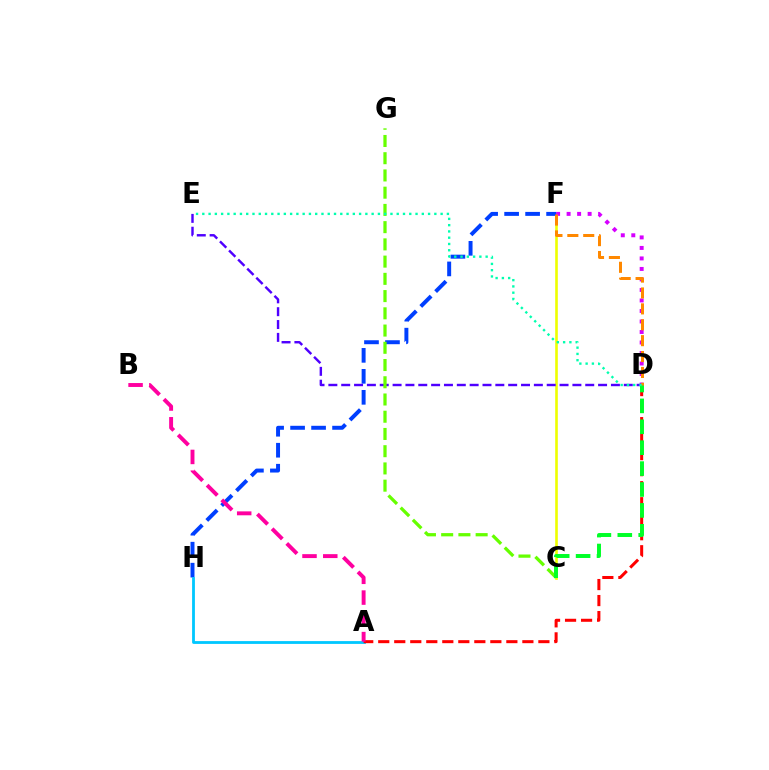{('C', 'F'): [{'color': '#eeff00', 'line_style': 'solid', 'thickness': 1.89}], ('D', 'F'): [{'color': '#d600ff', 'line_style': 'dotted', 'thickness': 2.85}, {'color': '#ff8800', 'line_style': 'dashed', 'thickness': 2.16}], ('F', 'H'): [{'color': '#003fff', 'line_style': 'dashed', 'thickness': 2.85}], ('A', 'H'): [{'color': '#00c7ff', 'line_style': 'solid', 'thickness': 2.02}], ('A', 'D'): [{'color': '#ff0000', 'line_style': 'dashed', 'thickness': 2.18}], ('D', 'E'): [{'color': '#4f00ff', 'line_style': 'dashed', 'thickness': 1.74}, {'color': '#00ffaf', 'line_style': 'dotted', 'thickness': 1.7}], ('A', 'B'): [{'color': '#ff00a0', 'line_style': 'dashed', 'thickness': 2.82}], ('C', 'G'): [{'color': '#66ff00', 'line_style': 'dashed', 'thickness': 2.34}], ('C', 'D'): [{'color': '#00ff27', 'line_style': 'dashed', 'thickness': 2.84}]}